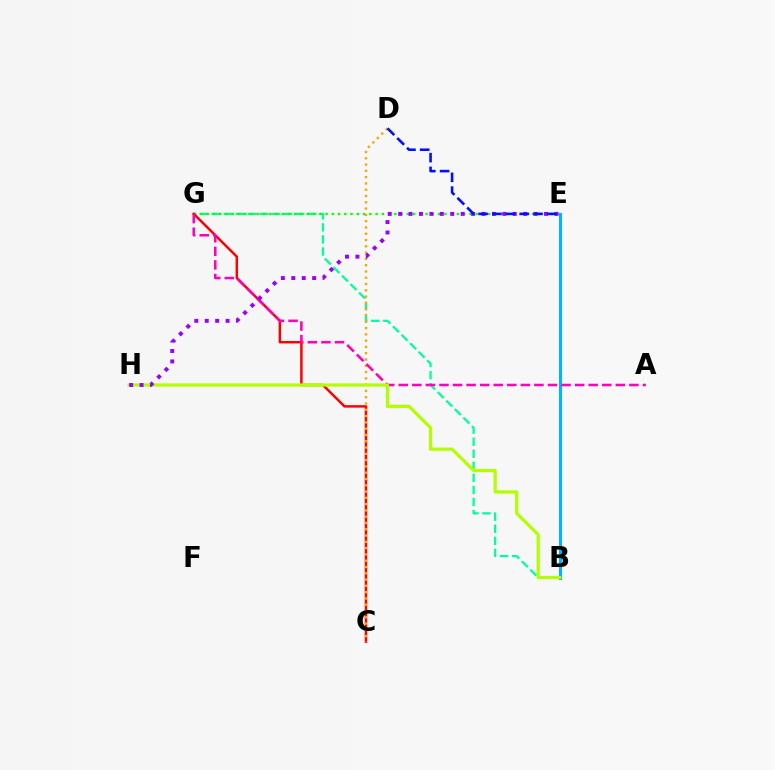{('B', 'G'): [{'color': '#00ff9d', 'line_style': 'dashed', 'thickness': 1.64}], ('E', 'G'): [{'color': '#08ff00', 'line_style': 'dotted', 'thickness': 1.7}], ('B', 'E'): [{'color': '#00b5ff', 'line_style': 'solid', 'thickness': 2.22}], ('C', 'G'): [{'color': '#ff0000', 'line_style': 'solid', 'thickness': 1.77}], ('C', 'D'): [{'color': '#ffa500', 'line_style': 'dotted', 'thickness': 1.71}], ('A', 'G'): [{'color': '#ff00bd', 'line_style': 'dashed', 'thickness': 1.84}], ('B', 'H'): [{'color': '#b3ff00', 'line_style': 'solid', 'thickness': 2.32}], ('E', 'H'): [{'color': '#9b00ff', 'line_style': 'dotted', 'thickness': 2.83}], ('D', 'E'): [{'color': '#0010ff', 'line_style': 'dashed', 'thickness': 1.87}]}